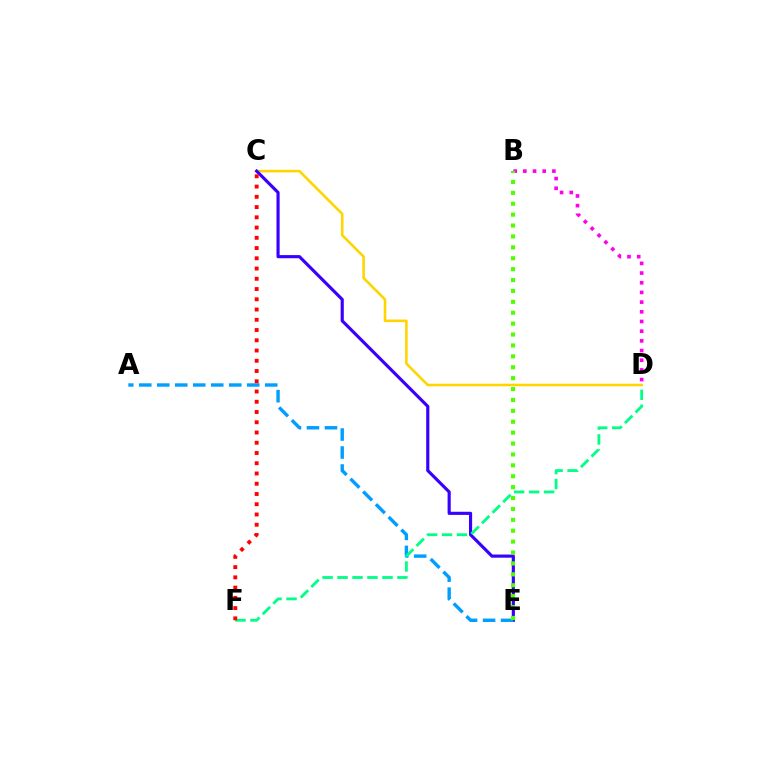{('C', 'D'): [{'color': '#ffd500', 'line_style': 'solid', 'thickness': 1.86}], ('C', 'E'): [{'color': '#3700ff', 'line_style': 'solid', 'thickness': 2.27}], ('A', 'E'): [{'color': '#009eff', 'line_style': 'dashed', 'thickness': 2.44}], ('B', 'D'): [{'color': '#ff00ed', 'line_style': 'dotted', 'thickness': 2.63}], ('D', 'F'): [{'color': '#00ff86', 'line_style': 'dashed', 'thickness': 2.03}], ('C', 'F'): [{'color': '#ff0000', 'line_style': 'dotted', 'thickness': 2.78}], ('B', 'E'): [{'color': '#4fff00', 'line_style': 'dotted', 'thickness': 2.96}]}